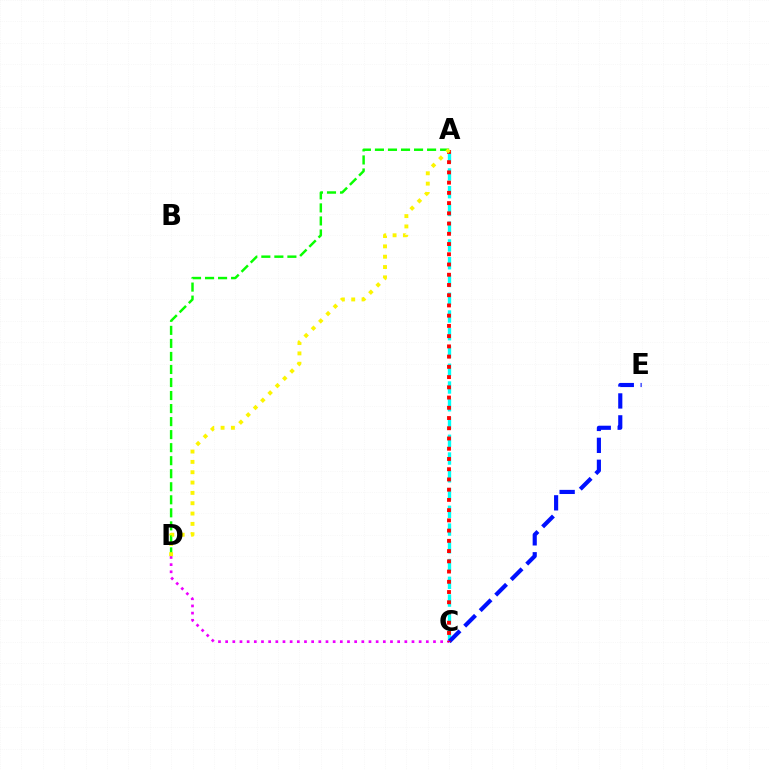{('A', 'C'): [{'color': '#00fff6', 'line_style': 'dashed', 'thickness': 2.41}, {'color': '#ff0000', 'line_style': 'dotted', 'thickness': 2.78}], ('C', 'E'): [{'color': '#0010ff', 'line_style': 'dashed', 'thickness': 2.98}], ('C', 'D'): [{'color': '#ee00ff', 'line_style': 'dotted', 'thickness': 1.95}], ('A', 'D'): [{'color': '#08ff00', 'line_style': 'dashed', 'thickness': 1.77}, {'color': '#fcf500', 'line_style': 'dotted', 'thickness': 2.81}]}